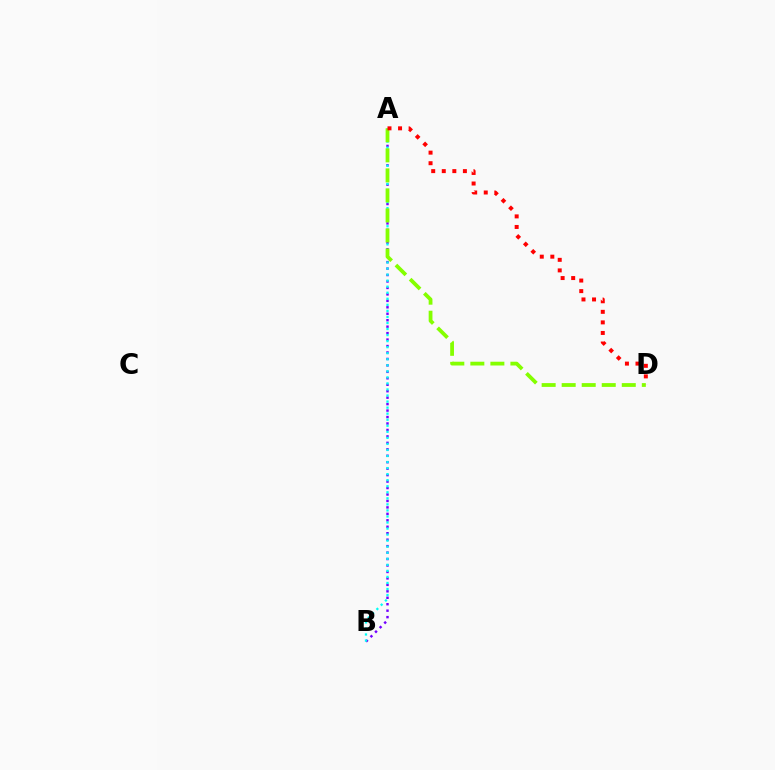{('A', 'B'): [{'color': '#7200ff', 'line_style': 'dotted', 'thickness': 1.75}, {'color': '#00fff6', 'line_style': 'dotted', 'thickness': 1.64}], ('A', 'D'): [{'color': '#84ff00', 'line_style': 'dashed', 'thickness': 2.72}, {'color': '#ff0000', 'line_style': 'dotted', 'thickness': 2.87}]}